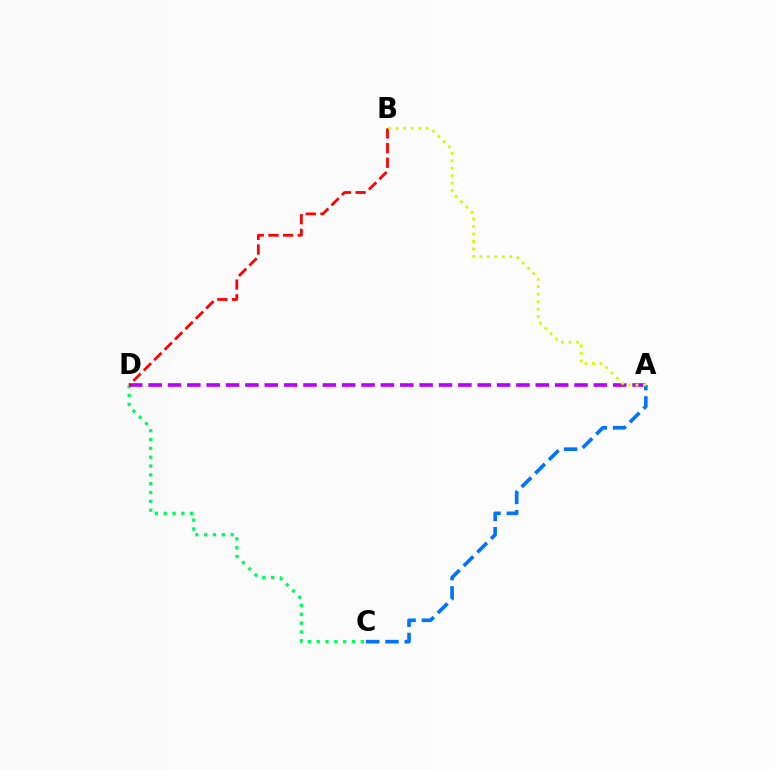{('C', 'D'): [{'color': '#00ff5c', 'line_style': 'dotted', 'thickness': 2.4}], ('A', 'D'): [{'color': '#b900ff', 'line_style': 'dashed', 'thickness': 2.63}], ('B', 'D'): [{'color': '#ff0000', 'line_style': 'dashed', 'thickness': 1.99}], ('A', 'C'): [{'color': '#0074ff', 'line_style': 'dashed', 'thickness': 2.62}], ('A', 'B'): [{'color': '#d1ff00', 'line_style': 'dotted', 'thickness': 2.03}]}